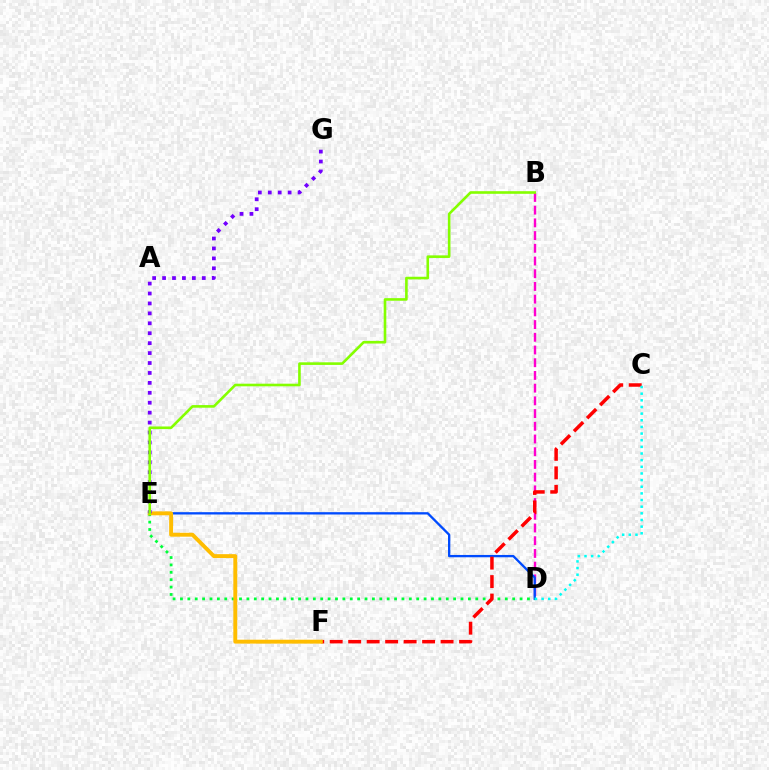{('B', 'D'): [{'color': '#ff00cf', 'line_style': 'dashed', 'thickness': 1.73}], ('D', 'E'): [{'color': '#004bff', 'line_style': 'solid', 'thickness': 1.67}, {'color': '#00ff39', 'line_style': 'dotted', 'thickness': 2.01}], ('C', 'F'): [{'color': '#ff0000', 'line_style': 'dashed', 'thickness': 2.51}], ('E', 'F'): [{'color': '#ffbd00', 'line_style': 'solid', 'thickness': 2.81}], ('E', 'G'): [{'color': '#7200ff', 'line_style': 'dotted', 'thickness': 2.7}], ('B', 'E'): [{'color': '#84ff00', 'line_style': 'solid', 'thickness': 1.88}], ('C', 'D'): [{'color': '#00fff6', 'line_style': 'dotted', 'thickness': 1.81}]}